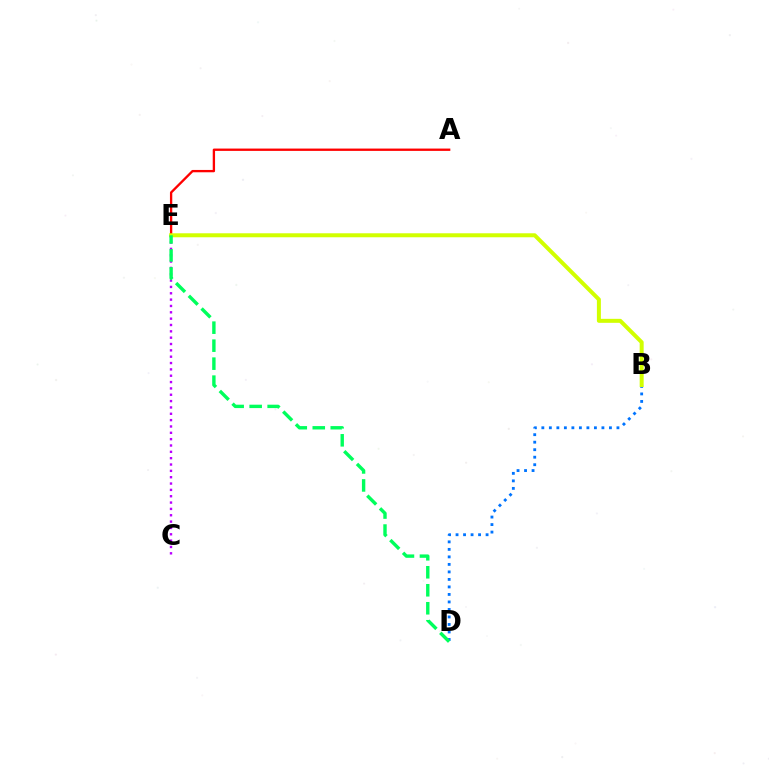{('A', 'E'): [{'color': '#ff0000', 'line_style': 'solid', 'thickness': 1.68}], ('B', 'D'): [{'color': '#0074ff', 'line_style': 'dotted', 'thickness': 2.04}], ('C', 'E'): [{'color': '#b900ff', 'line_style': 'dotted', 'thickness': 1.72}], ('B', 'E'): [{'color': '#d1ff00', 'line_style': 'solid', 'thickness': 2.87}], ('D', 'E'): [{'color': '#00ff5c', 'line_style': 'dashed', 'thickness': 2.44}]}